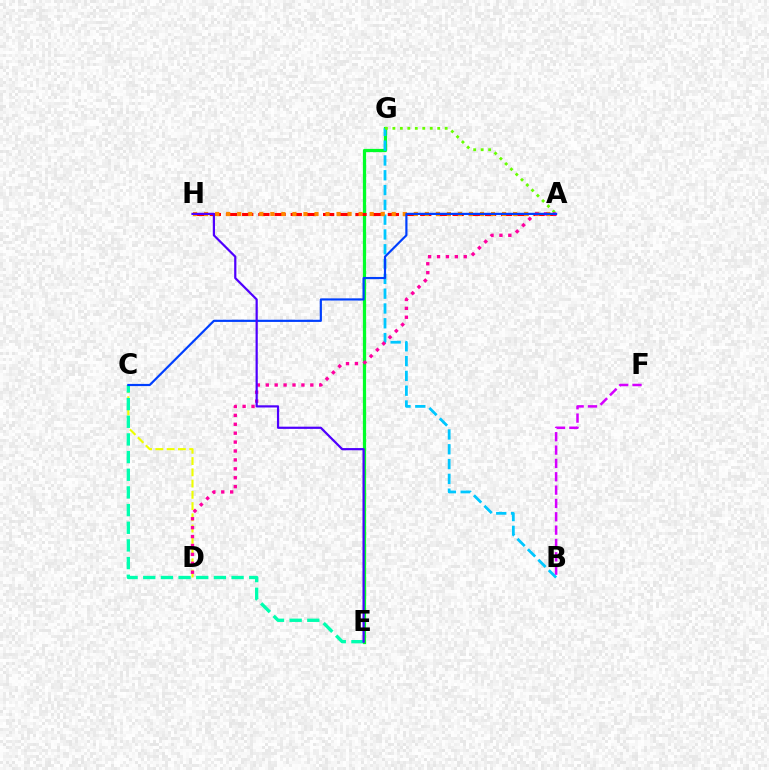{('E', 'G'): [{'color': '#00ff27', 'line_style': 'solid', 'thickness': 2.32}], ('C', 'D'): [{'color': '#eeff00', 'line_style': 'dashed', 'thickness': 1.53}], ('B', 'F'): [{'color': '#d600ff', 'line_style': 'dashed', 'thickness': 1.81}], ('A', 'H'): [{'color': '#ff0000', 'line_style': 'dashed', 'thickness': 2.2}, {'color': '#ff8800', 'line_style': 'dotted', 'thickness': 3.0}], ('B', 'G'): [{'color': '#00c7ff', 'line_style': 'dashed', 'thickness': 2.01}], ('C', 'E'): [{'color': '#00ffaf', 'line_style': 'dashed', 'thickness': 2.4}], ('A', 'G'): [{'color': '#66ff00', 'line_style': 'dotted', 'thickness': 2.03}], ('A', 'D'): [{'color': '#ff00a0', 'line_style': 'dotted', 'thickness': 2.42}], ('A', 'C'): [{'color': '#003fff', 'line_style': 'solid', 'thickness': 1.57}], ('E', 'H'): [{'color': '#4f00ff', 'line_style': 'solid', 'thickness': 1.59}]}